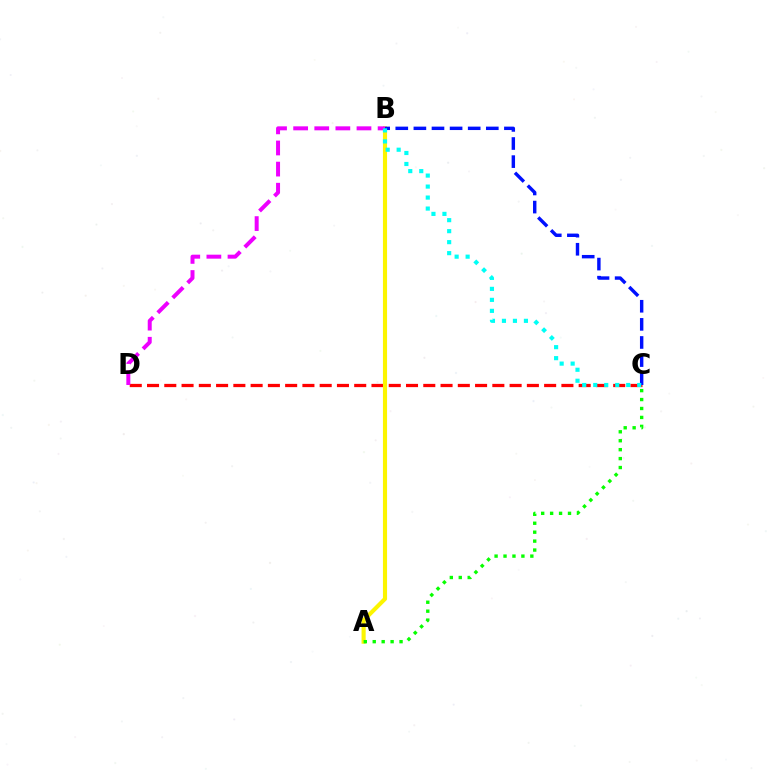{('C', 'D'): [{'color': '#ff0000', 'line_style': 'dashed', 'thickness': 2.35}], ('A', 'B'): [{'color': '#fcf500', 'line_style': 'solid', 'thickness': 2.96}], ('B', 'D'): [{'color': '#ee00ff', 'line_style': 'dashed', 'thickness': 2.87}], ('B', 'C'): [{'color': '#0010ff', 'line_style': 'dashed', 'thickness': 2.46}, {'color': '#00fff6', 'line_style': 'dotted', 'thickness': 2.99}], ('A', 'C'): [{'color': '#08ff00', 'line_style': 'dotted', 'thickness': 2.43}]}